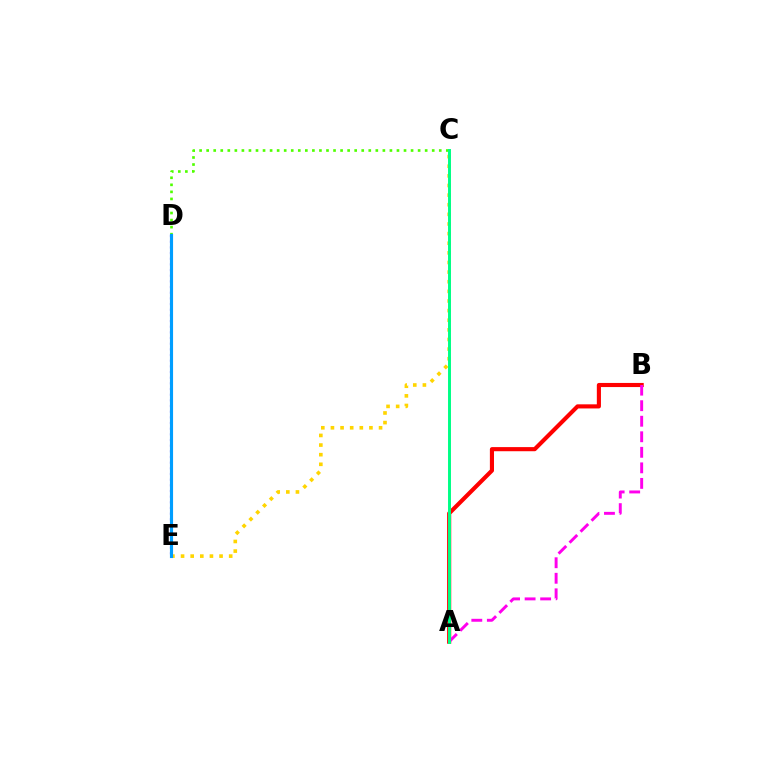{('C', 'D'): [{'color': '#4fff00', 'line_style': 'dotted', 'thickness': 1.92}], ('C', 'E'): [{'color': '#ffd500', 'line_style': 'dotted', 'thickness': 2.62}], ('A', 'B'): [{'color': '#ff0000', 'line_style': 'solid', 'thickness': 2.97}, {'color': '#ff00ed', 'line_style': 'dashed', 'thickness': 2.11}], ('D', 'E'): [{'color': '#3700ff', 'line_style': 'dotted', 'thickness': 1.54}, {'color': '#009eff', 'line_style': 'solid', 'thickness': 2.26}], ('A', 'C'): [{'color': '#00ff86', 'line_style': 'solid', 'thickness': 2.12}]}